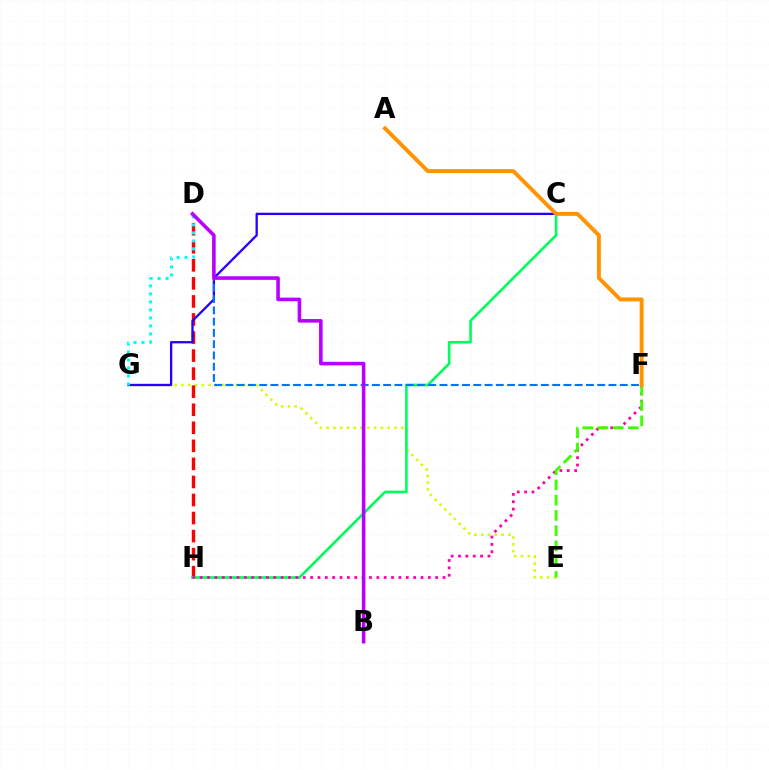{('E', 'G'): [{'color': '#d1ff00', 'line_style': 'dotted', 'thickness': 1.84}], ('D', 'H'): [{'color': '#ff0000', 'line_style': 'dashed', 'thickness': 2.45}], ('C', 'H'): [{'color': '#00ff5c', 'line_style': 'solid', 'thickness': 1.9}], ('C', 'G'): [{'color': '#2500ff', 'line_style': 'solid', 'thickness': 1.66}], ('D', 'G'): [{'color': '#00fff6', 'line_style': 'dotted', 'thickness': 2.17}], ('D', 'F'): [{'color': '#0074ff', 'line_style': 'dashed', 'thickness': 1.53}], ('F', 'H'): [{'color': '#ff00ac', 'line_style': 'dotted', 'thickness': 2.0}], ('E', 'F'): [{'color': '#3dff00', 'line_style': 'dashed', 'thickness': 2.07}], ('A', 'F'): [{'color': '#ff9400', 'line_style': 'solid', 'thickness': 2.82}], ('B', 'D'): [{'color': '#b900ff', 'line_style': 'solid', 'thickness': 2.58}]}